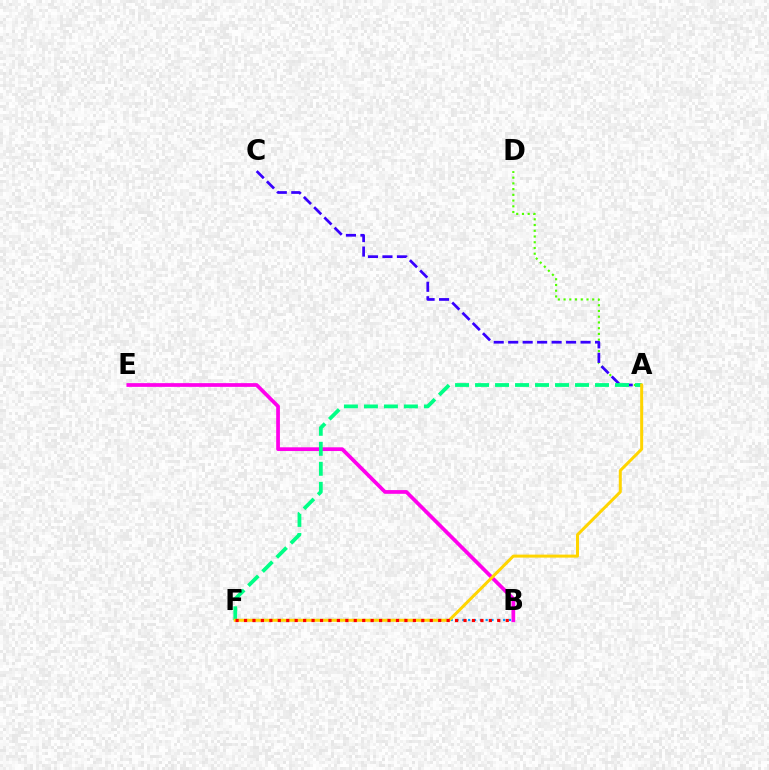{('B', 'F'): [{'color': '#009eff', 'line_style': 'dotted', 'thickness': 1.58}, {'color': '#ff0000', 'line_style': 'dotted', 'thickness': 2.29}], ('B', 'E'): [{'color': '#ff00ed', 'line_style': 'solid', 'thickness': 2.68}], ('A', 'D'): [{'color': '#4fff00', 'line_style': 'dotted', 'thickness': 1.56}], ('A', 'C'): [{'color': '#3700ff', 'line_style': 'dashed', 'thickness': 1.97}], ('A', 'F'): [{'color': '#00ff86', 'line_style': 'dashed', 'thickness': 2.72}, {'color': '#ffd500', 'line_style': 'solid', 'thickness': 2.16}]}